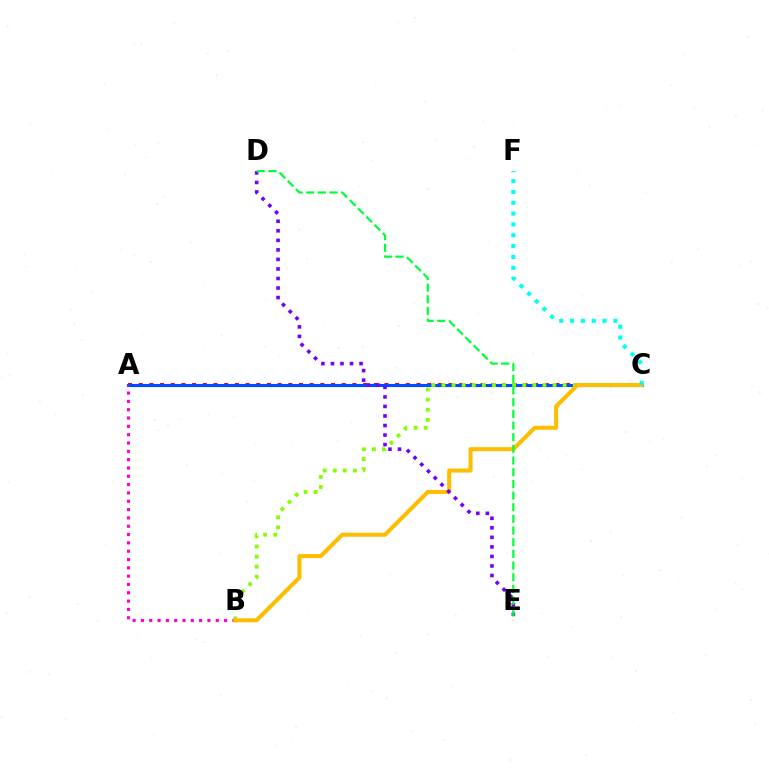{('A', 'C'): [{'color': '#ff0000', 'line_style': 'dotted', 'thickness': 2.9}, {'color': '#004bff', 'line_style': 'solid', 'thickness': 2.23}], ('A', 'B'): [{'color': '#ff00cf', 'line_style': 'dotted', 'thickness': 2.26}], ('B', 'C'): [{'color': '#84ff00', 'line_style': 'dotted', 'thickness': 2.74}, {'color': '#ffbd00', 'line_style': 'solid', 'thickness': 2.91}], ('D', 'E'): [{'color': '#7200ff', 'line_style': 'dotted', 'thickness': 2.59}, {'color': '#00ff39', 'line_style': 'dashed', 'thickness': 1.59}], ('C', 'F'): [{'color': '#00fff6', 'line_style': 'dotted', 'thickness': 2.94}]}